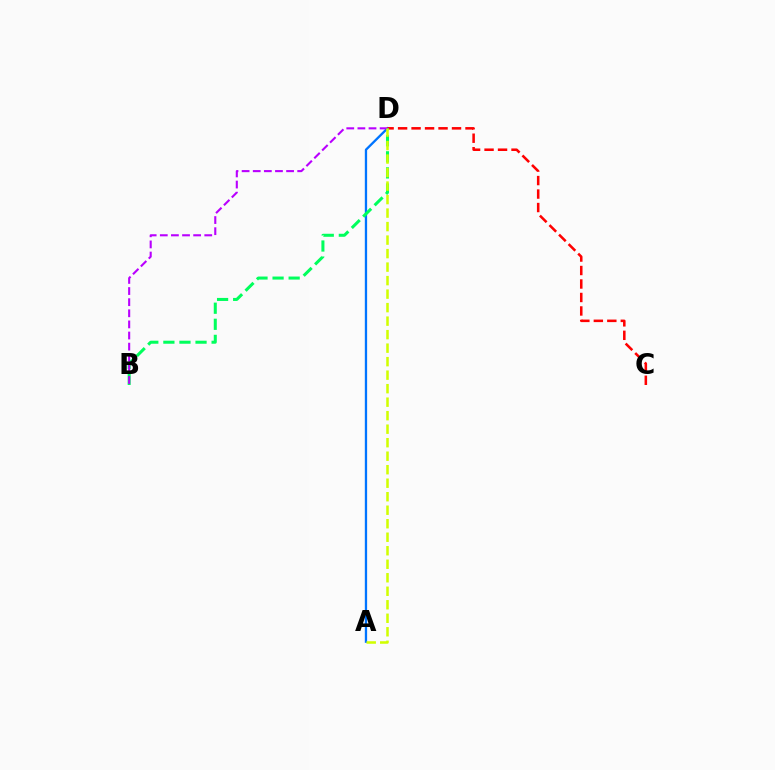{('A', 'D'): [{'color': '#0074ff', 'line_style': 'solid', 'thickness': 1.66}, {'color': '#d1ff00', 'line_style': 'dashed', 'thickness': 1.83}], ('C', 'D'): [{'color': '#ff0000', 'line_style': 'dashed', 'thickness': 1.83}], ('B', 'D'): [{'color': '#00ff5c', 'line_style': 'dashed', 'thickness': 2.18}, {'color': '#b900ff', 'line_style': 'dashed', 'thickness': 1.51}]}